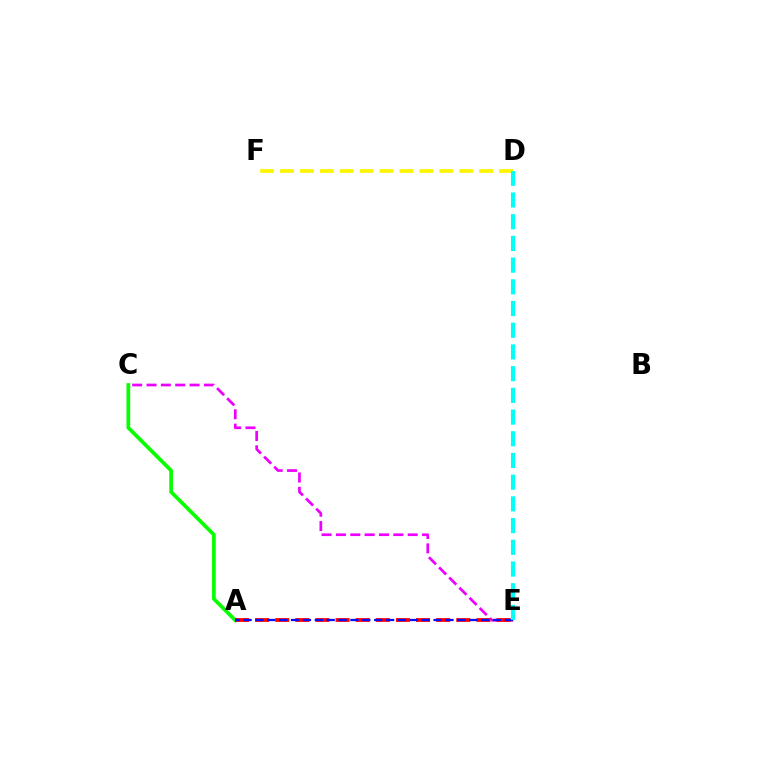{('C', 'E'): [{'color': '#ee00ff', 'line_style': 'dashed', 'thickness': 1.95}], ('D', 'F'): [{'color': '#fcf500', 'line_style': 'dashed', 'thickness': 2.7}], ('A', 'C'): [{'color': '#08ff00', 'line_style': 'solid', 'thickness': 2.67}], ('A', 'E'): [{'color': '#ff0000', 'line_style': 'dashed', 'thickness': 2.73}, {'color': '#0010ff', 'line_style': 'dashed', 'thickness': 1.61}], ('D', 'E'): [{'color': '#00fff6', 'line_style': 'dashed', 'thickness': 2.95}]}